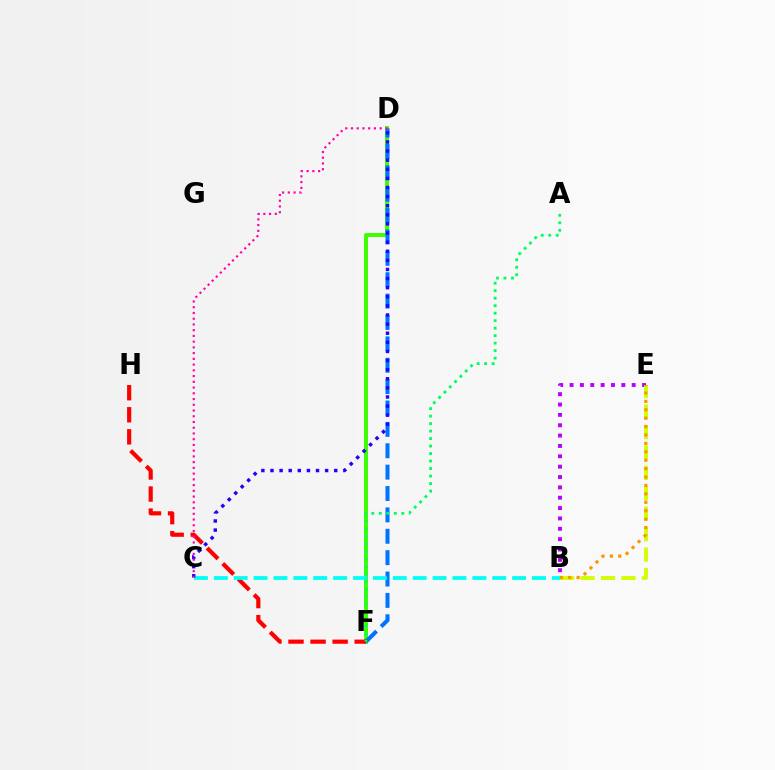{('B', 'E'): [{'color': '#b900ff', 'line_style': 'dotted', 'thickness': 2.81}, {'color': '#d1ff00', 'line_style': 'dashed', 'thickness': 2.78}, {'color': '#ff9400', 'line_style': 'dotted', 'thickness': 2.29}], ('D', 'F'): [{'color': '#3dff00', 'line_style': 'solid', 'thickness': 2.85}, {'color': '#0074ff', 'line_style': 'dashed', 'thickness': 2.9}], ('F', 'H'): [{'color': '#ff0000', 'line_style': 'dashed', 'thickness': 3.0}], ('B', 'C'): [{'color': '#00fff6', 'line_style': 'dashed', 'thickness': 2.7}], ('C', 'D'): [{'color': '#2500ff', 'line_style': 'dotted', 'thickness': 2.47}, {'color': '#ff00ac', 'line_style': 'dotted', 'thickness': 1.56}], ('A', 'F'): [{'color': '#00ff5c', 'line_style': 'dotted', 'thickness': 2.04}]}